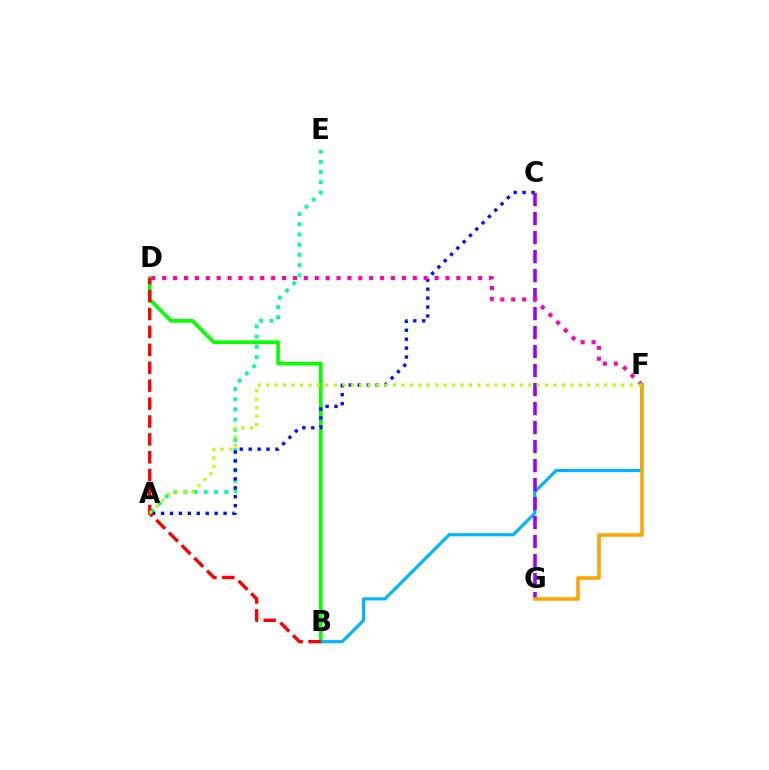{('A', 'E'): [{'color': '#00ff9d', 'line_style': 'dotted', 'thickness': 2.77}], ('B', 'D'): [{'color': '#08ff00', 'line_style': 'solid', 'thickness': 2.65}, {'color': '#ff0000', 'line_style': 'dashed', 'thickness': 2.43}], ('B', 'F'): [{'color': '#00b5ff', 'line_style': 'solid', 'thickness': 2.27}], ('A', 'C'): [{'color': '#0010ff', 'line_style': 'dotted', 'thickness': 2.43}], ('C', 'G'): [{'color': '#9b00ff', 'line_style': 'dashed', 'thickness': 2.58}], ('D', 'F'): [{'color': '#ff00bd', 'line_style': 'dotted', 'thickness': 2.96}], ('F', 'G'): [{'color': '#ffa500', 'line_style': 'solid', 'thickness': 2.61}], ('A', 'F'): [{'color': '#b3ff00', 'line_style': 'dotted', 'thickness': 2.3}]}